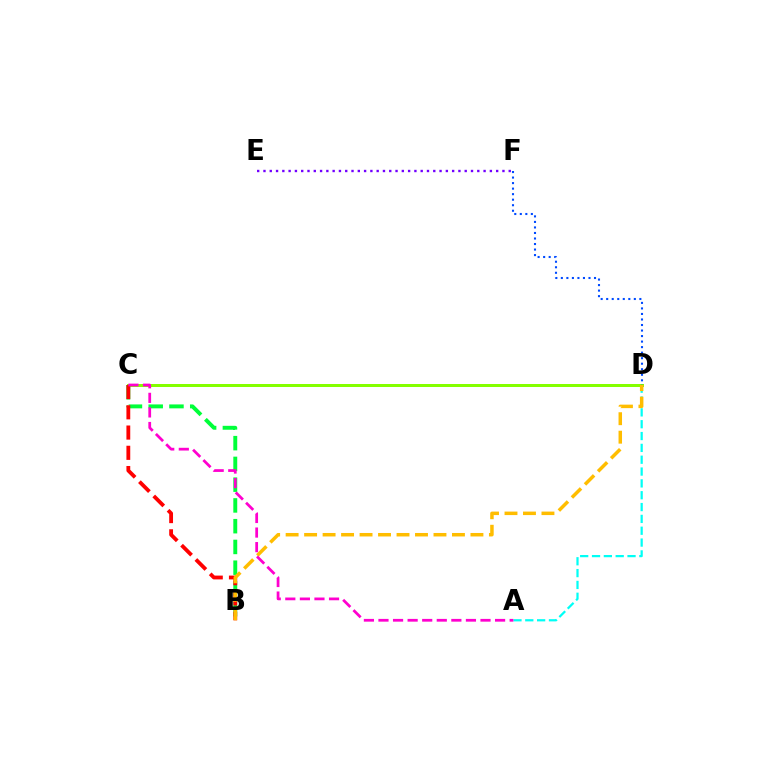{('C', 'D'): [{'color': '#84ff00', 'line_style': 'solid', 'thickness': 2.16}], ('B', 'C'): [{'color': '#00ff39', 'line_style': 'dashed', 'thickness': 2.82}, {'color': '#ff0000', 'line_style': 'dashed', 'thickness': 2.75}], ('A', 'D'): [{'color': '#00fff6', 'line_style': 'dashed', 'thickness': 1.61}], ('E', 'F'): [{'color': '#7200ff', 'line_style': 'dotted', 'thickness': 1.71}], ('D', 'F'): [{'color': '#004bff', 'line_style': 'dotted', 'thickness': 1.5}], ('B', 'D'): [{'color': '#ffbd00', 'line_style': 'dashed', 'thickness': 2.51}], ('A', 'C'): [{'color': '#ff00cf', 'line_style': 'dashed', 'thickness': 1.98}]}